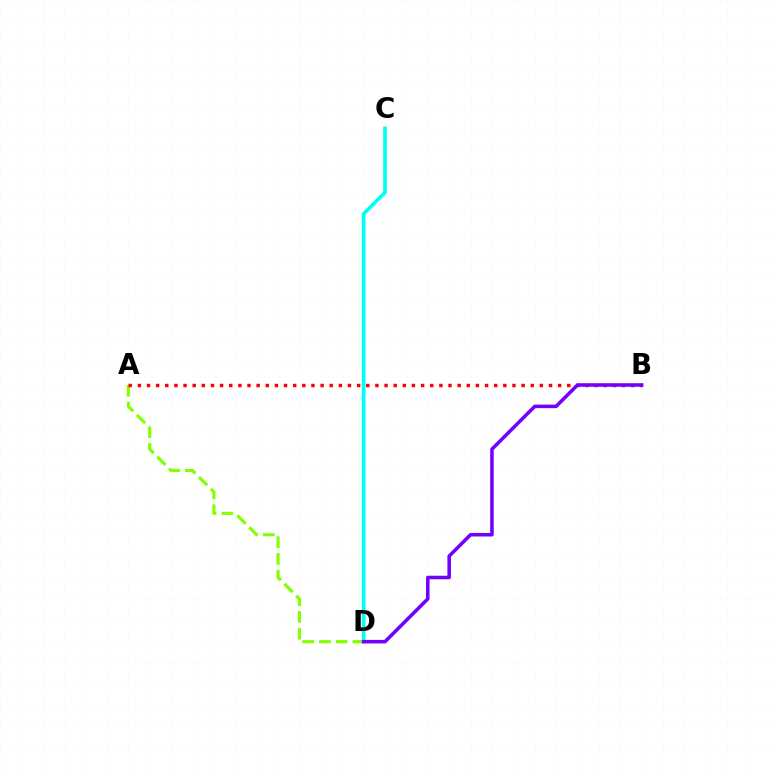{('A', 'D'): [{'color': '#84ff00', 'line_style': 'dashed', 'thickness': 2.27}], ('A', 'B'): [{'color': '#ff0000', 'line_style': 'dotted', 'thickness': 2.48}], ('C', 'D'): [{'color': '#00fff6', 'line_style': 'solid', 'thickness': 2.62}], ('B', 'D'): [{'color': '#7200ff', 'line_style': 'solid', 'thickness': 2.54}]}